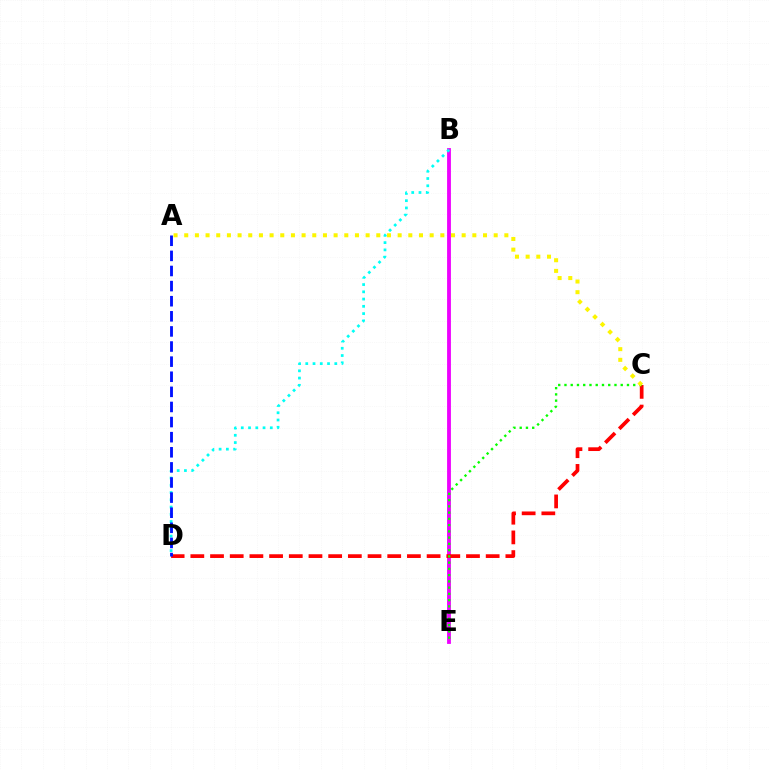{('B', 'E'): [{'color': '#ee00ff', 'line_style': 'solid', 'thickness': 2.75}], ('B', 'D'): [{'color': '#00fff6', 'line_style': 'dotted', 'thickness': 1.97}], ('C', 'D'): [{'color': '#ff0000', 'line_style': 'dashed', 'thickness': 2.67}], ('C', 'E'): [{'color': '#08ff00', 'line_style': 'dotted', 'thickness': 1.7}], ('A', 'D'): [{'color': '#0010ff', 'line_style': 'dashed', 'thickness': 2.05}], ('A', 'C'): [{'color': '#fcf500', 'line_style': 'dotted', 'thickness': 2.9}]}